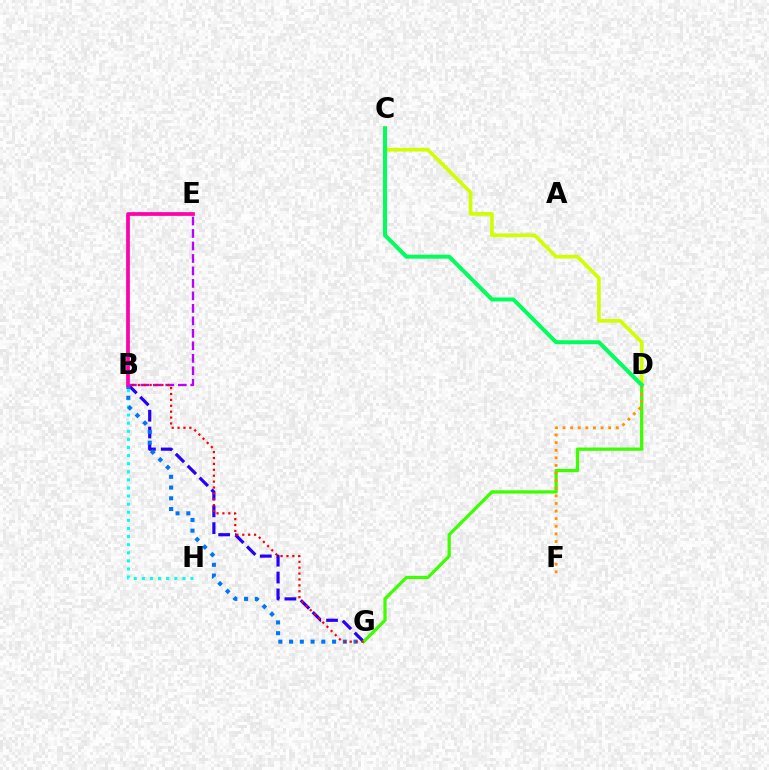{('B', 'H'): [{'color': '#00fff6', 'line_style': 'dotted', 'thickness': 2.2}], ('B', 'G'): [{'color': '#2500ff', 'line_style': 'dashed', 'thickness': 2.29}, {'color': '#0074ff', 'line_style': 'dotted', 'thickness': 2.92}, {'color': '#ff0000', 'line_style': 'dotted', 'thickness': 1.6}], ('C', 'D'): [{'color': '#d1ff00', 'line_style': 'solid', 'thickness': 2.64}, {'color': '#00ff5c', 'line_style': 'solid', 'thickness': 2.87}], ('B', 'E'): [{'color': '#b900ff', 'line_style': 'dashed', 'thickness': 1.7}, {'color': '#ff00ac', 'line_style': 'solid', 'thickness': 2.69}], ('D', 'G'): [{'color': '#3dff00', 'line_style': 'solid', 'thickness': 2.34}], ('D', 'F'): [{'color': '#ff9400', 'line_style': 'dotted', 'thickness': 2.07}]}